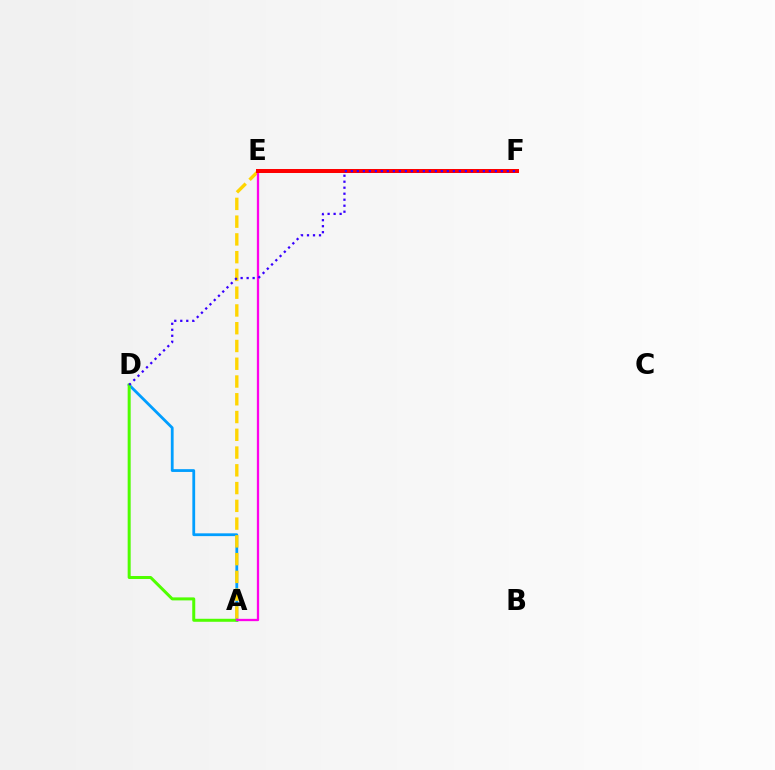{('A', 'D'): [{'color': '#009eff', 'line_style': 'solid', 'thickness': 2.01}, {'color': '#4fff00', 'line_style': 'solid', 'thickness': 2.16}], ('E', 'F'): [{'color': '#00ff86', 'line_style': 'solid', 'thickness': 1.91}, {'color': '#ff0000', 'line_style': 'solid', 'thickness': 2.87}], ('A', 'E'): [{'color': '#ffd500', 'line_style': 'dashed', 'thickness': 2.41}, {'color': '#ff00ed', 'line_style': 'solid', 'thickness': 1.65}], ('D', 'F'): [{'color': '#3700ff', 'line_style': 'dotted', 'thickness': 1.63}]}